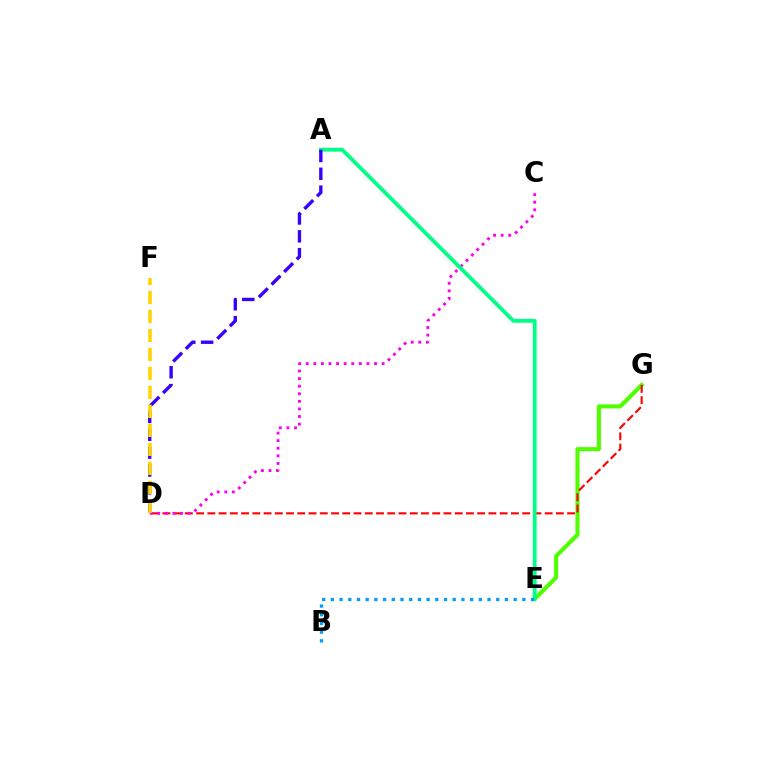{('E', 'G'): [{'color': '#4fff00', 'line_style': 'solid', 'thickness': 2.94}], ('D', 'G'): [{'color': '#ff0000', 'line_style': 'dashed', 'thickness': 1.53}], ('C', 'D'): [{'color': '#ff00ed', 'line_style': 'dotted', 'thickness': 2.06}], ('A', 'E'): [{'color': '#00ff86', 'line_style': 'solid', 'thickness': 2.73}], ('A', 'D'): [{'color': '#3700ff', 'line_style': 'dashed', 'thickness': 2.42}], ('B', 'E'): [{'color': '#009eff', 'line_style': 'dotted', 'thickness': 2.36}], ('D', 'F'): [{'color': '#ffd500', 'line_style': 'dashed', 'thickness': 2.58}]}